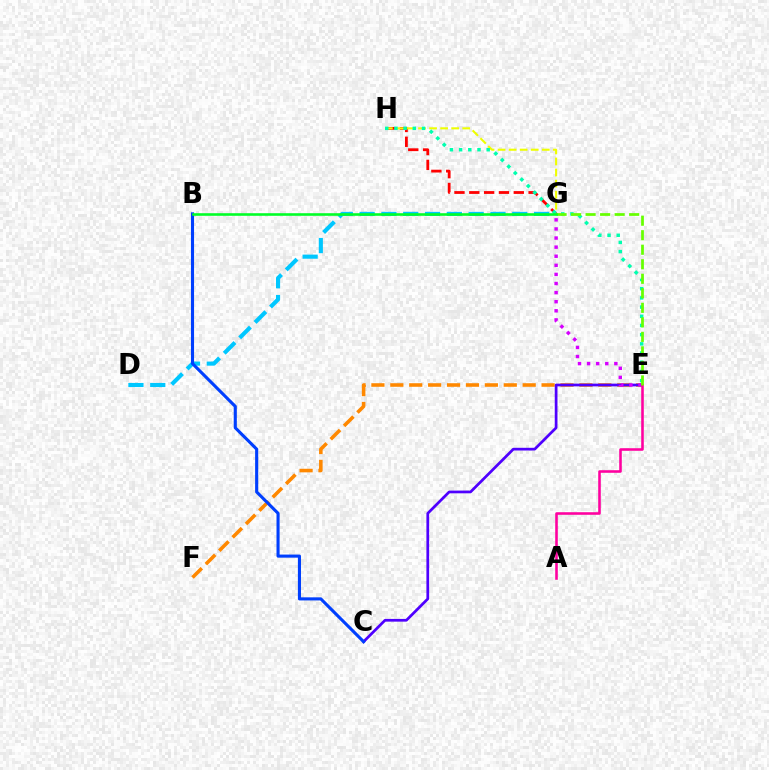{('G', 'H'): [{'color': '#ff0000', 'line_style': 'dashed', 'thickness': 2.01}, {'color': '#eeff00', 'line_style': 'dashed', 'thickness': 1.5}], ('E', 'F'): [{'color': '#ff8800', 'line_style': 'dashed', 'thickness': 2.57}], ('C', 'E'): [{'color': '#4f00ff', 'line_style': 'solid', 'thickness': 1.96}], ('E', 'H'): [{'color': '#00ffaf', 'line_style': 'dotted', 'thickness': 2.5}], ('E', 'G'): [{'color': '#d600ff', 'line_style': 'dotted', 'thickness': 2.47}, {'color': '#66ff00', 'line_style': 'dashed', 'thickness': 1.97}], ('A', 'E'): [{'color': '#ff00a0', 'line_style': 'solid', 'thickness': 1.85}], ('D', 'G'): [{'color': '#00c7ff', 'line_style': 'dashed', 'thickness': 2.96}], ('B', 'C'): [{'color': '#003fff', 'line_style': 'solid', 'thickness': 2.23}], ('B', 'G'): [{'color': '#00ff27', 'line_style': 'solid', 'thickness': 1.87}]}